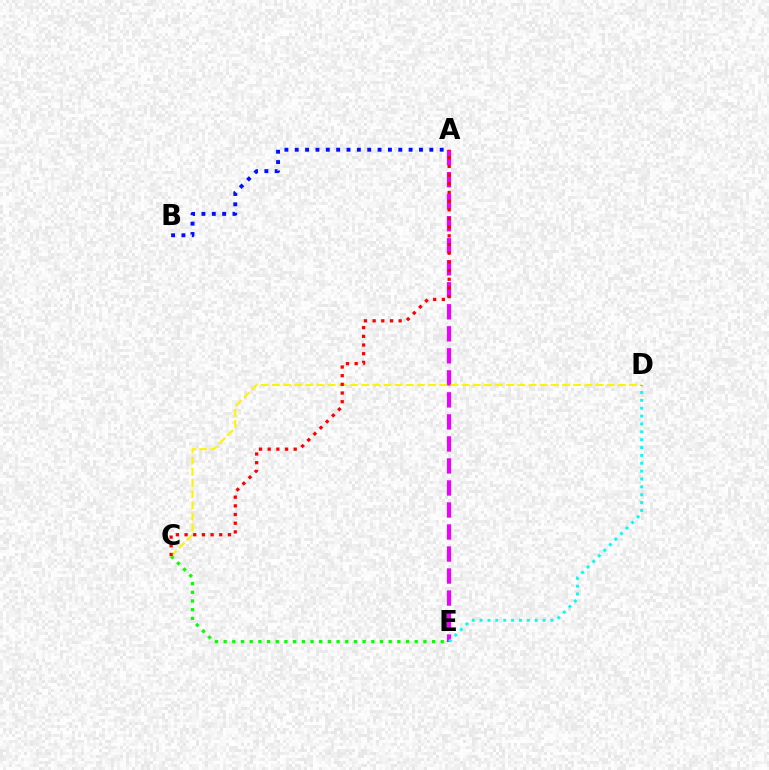{('A', 'E'): [{'color': '#ee00ff', 'line_style': 'dashed', 'thickness': 2.99}], ('C', 'E'): [{'color': '#08ff00', 'line_style': 'dotted', 'thickness': 2.36}], ('C', 'D'): [{'color': '#fcf500', 'line_style': 'dashed', 'thickness': 1.52}], ('D', 'E'): [{'color': '#00fff6', 'line_style': 'dotted', 'thickness': 2.14}], ('A', 'B'): [{'color': '#0010ff', 'line_style': 'dotted', 'thickness': 2.81}], ('A', 'C'): [{'color': '#ff0000', 'line_style': 'dotted', 'thickness': 2.36}]}